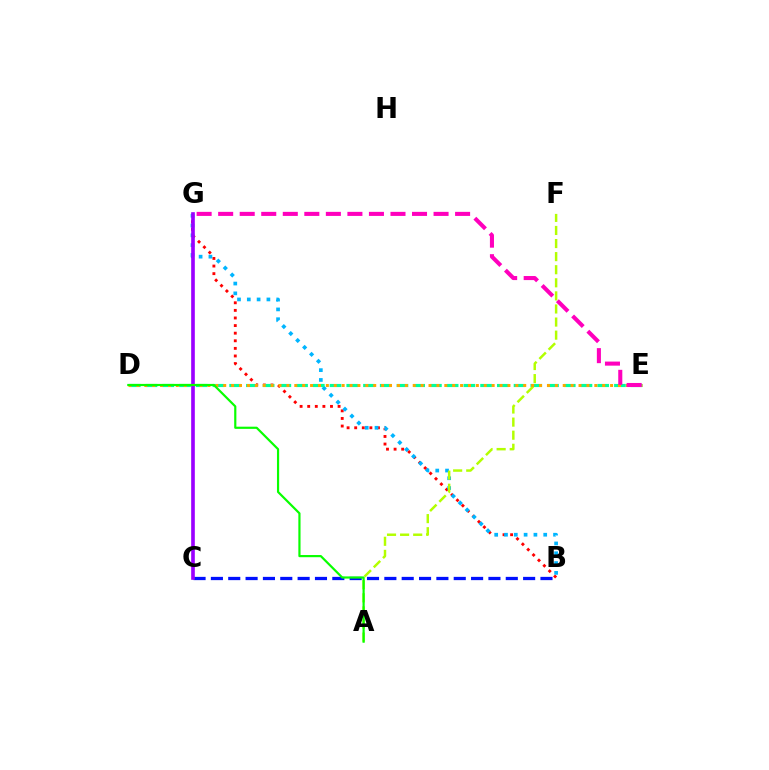{('B', 'G'): [{'color': '#ff0000', 'line_style': 'dotted', 'thickness': 2.06}, {'color': '#00b5ff', 'line_style': 'dotted', 'thickness': 2.66}], ('D', 'E'): [{'color': '#00ff9d', 'line_style': 'dashed', 'thickness': 2.27}, {'color': '#ffa500', 'line_style': 'dotted', 'thickness': 2.15}], ('B', 'C'): [{'color': '#0010ff', 'line_style': 'dashed', 'thickness': 2.36}], ('A', 'F'): [{'color': '#b3ff00', 'line_style': 'dashed', 'thickness': 1.78}], ('C', 'G'): [{'color': '#9b00ff', 'line_style': 'solid', 'thickness': 2.62}], ('A', 'D'): [{'color': '#08ff00', 'line_style': 'solid', 'thickness': 1.57}], ('E', 'G'): [{'color': '#ff00bd', 'line_style': 'dashed', 'thickness': 2.93}]}